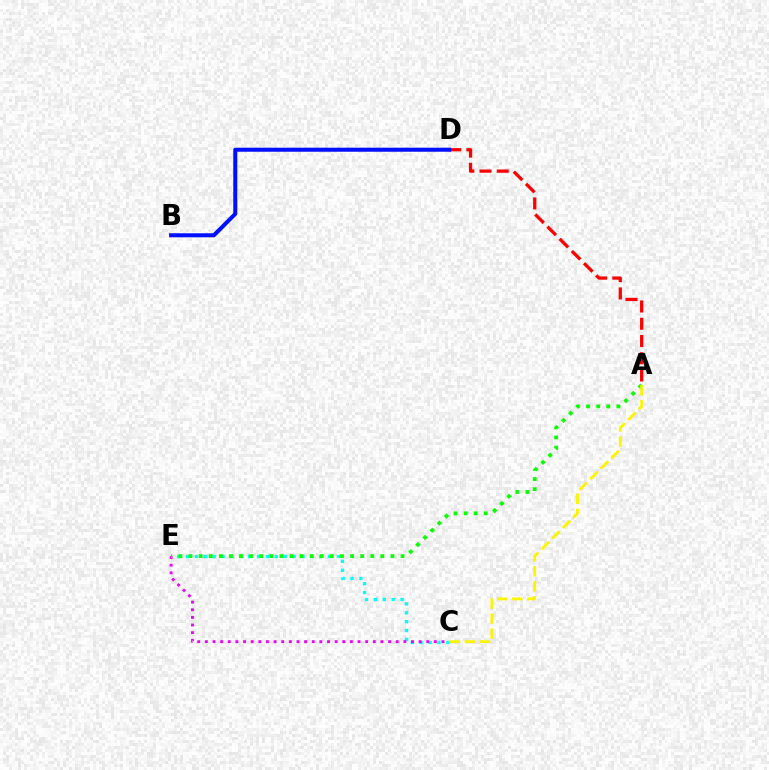{('A', 'D'): [{'color': '#ff0000', 'line_style': 'dashed', 'thickness': 2.34}], ('B', 'D'): [{'color': '#0010ff', 'line_style': 'solid', 'thickness': 2.9}], ('C', 'E'): [{'color': '#00fff6', 'line_style': 'dotted', 'thickness': 2.41}, {'color': '#ee00ff', 'line_style': 'dotted', 'thickness': 2.07}], ('A', 'E'): [{'color': '#08ff00', 'line_style': 'dotted', 'thickness': 2.74}], ('A', 'C'): [{'color': '#fcf500', 'line_style': 'dashed', 'thickness': 2.04}]}